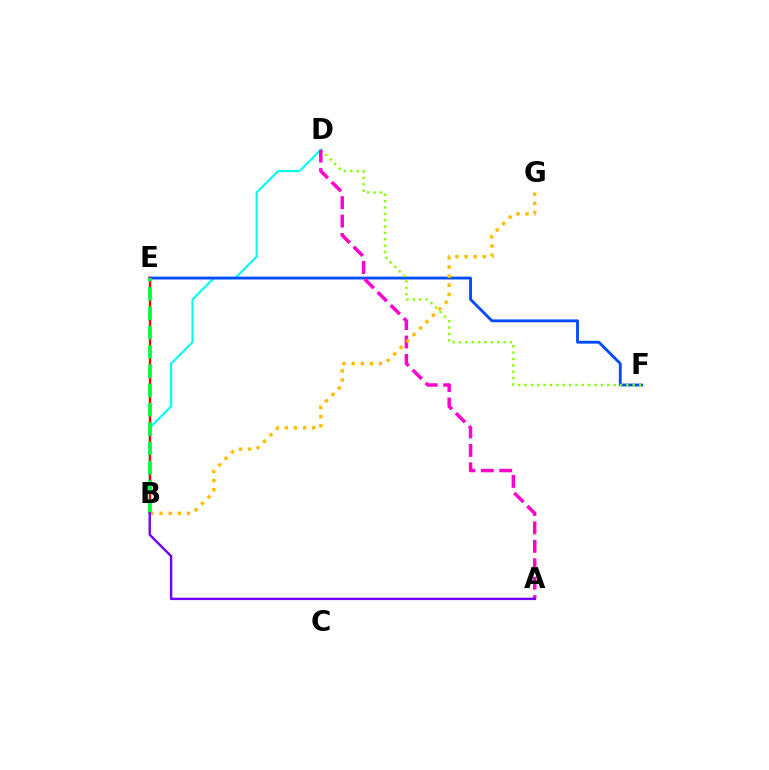{('B', 'D'): [{'color': '#00fff6', 'line_style': 'solid', 'thickness': 1.54}], ('E', 'F'): [{'color': '#004bff', 'line_style': 'solid', 'thickness': 2.04}], ('B', 'E'): [{'color': '#ff0000', 'line_style': 'solid', 'thickness': 1.7}, {'color': '#00ff39', 'line_style': 'dashed', 'thickness': 2.62}], ('D', 'F'): [{'color': '#84ff00', 'line_style': 'dotted', 'thickness': 1.73}], ('A', 'D'): [{'color': '#ff00cf', 'line_style': 'dashed', 'thickness': 2.51}], ('B', 'G'): [{'color': '#ffbd00', 'line_style': 'dotted', 'thickness': 2.48}], ('A', 'B'): [{'color': '#7200ff', 'line_style': 'solid', 'thickness': 1.72}]}